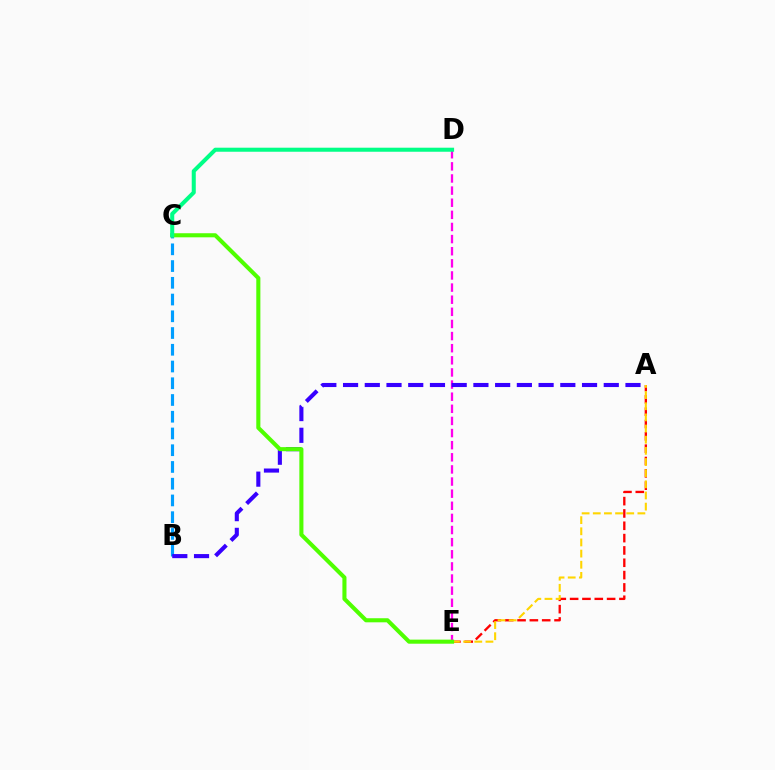{('A', 'E'): [{'color': '#ff0000', 'line_style': 'dashed', 'thickness': 1.67}, {'color': '#ffd500', 'line_style': 'dashed', 'thickness': 1.52}], ('D', 'E'): [{'color': '#ff00ed', 'line_style': 'dashed', 'thickness': 1.65}], ('B', 'C'): [{'color': '#009eff', 'line_style': 'dashed', 'thickness': 2.27}], ('A', 'B'): [{'color': '#3700ff', 'line_style': 'dashed', 'thickness': 2.95}], ('C', 'E'): [{'color': '#4fff00', 'line_style': 'solid', 'thickness': 2.94}], ('C', 'D'): [{'color': '#00ff86', 'line_style': 'solid', 'thickness': 2.91}]}